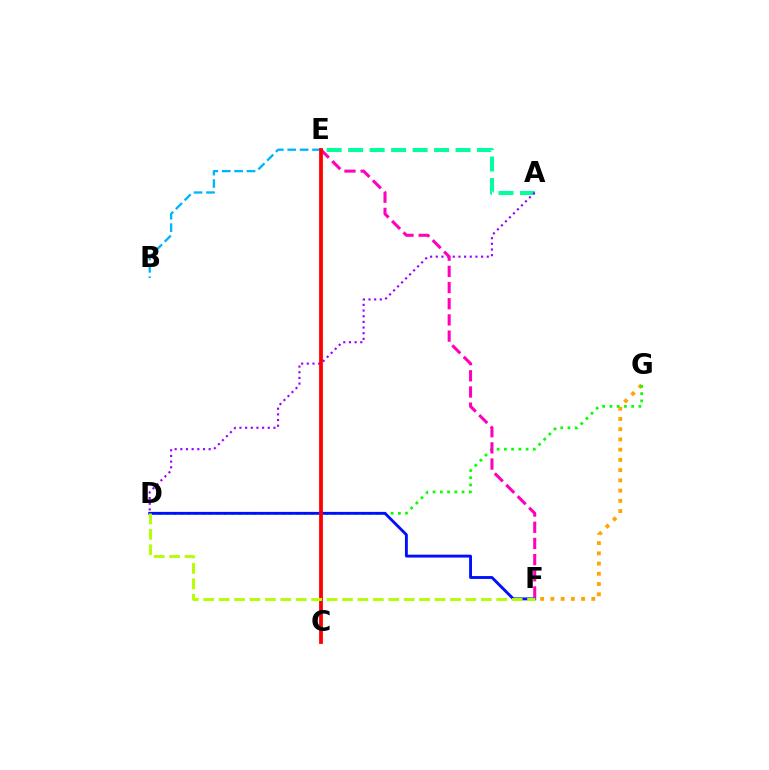{('F', 'G'): [{'color': '#ffa500', 'line_style': 'dotted', 'thickness': 2.78}], ('A', 'E'): [{'color': '#00ff9d', 'line_style': 'dashed', 'thickness': 2.92}], ('D', 'G'): [{'color': '#08ff00', 'line_style': 'dotted', 'thickness': 1.97}], ('A', 'D'): [{'color': '#9b00ff', 'line_style': 'dotted', 'thickness': 1.54}], ('E', 'F'): [{'color': '#ff00bd', 'line_style': 'dashed', 'thickness': 2.2}], ('D', 'F'): [{'color': '#0010ff', 'line_style': 'solid', 'thickness': 2.07}, {'color': '#b3ff00', 'line_style': 'dashed', 'thickness': 2.1}], ('B', 'E'): [{'color': '#00b5ff', 'line_style': 'dashed', 'thickness': 1.68}], ('C', 'E'): [{'color': '#ff0000', 'line_style': 'solid', 'thickness': 2.72}]}